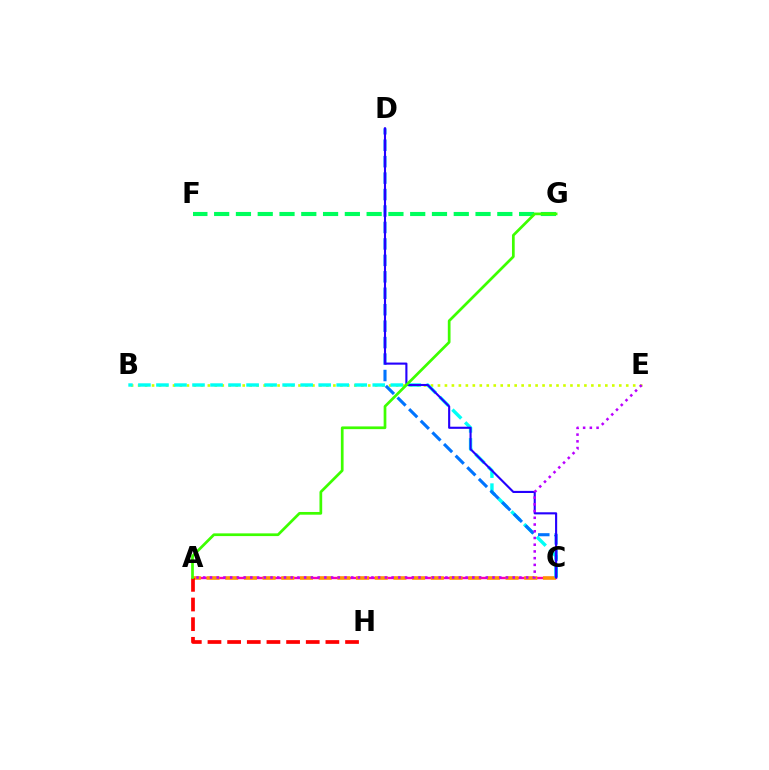{('F', 'G'): [{'color': '#00ff5c', 'line_style': 'dashed', 'thickness': 2.96}], ('A', 'C'): [{'color': '#ff00ac', 'line_style': 'solid', 'thickness': 1.72}, {'color': '#ff9400', 'line_style': 'dashed', 'thickness': 2.54}], ('B', 'E'): [{'color': '#d1ff00', 'line_style': 'dotted', 'thickness': 1.89}], ('B', 'C'): [{'color': '#00fff6', 'line_style': 'dashed', 'thickness': 2.45}], ('C', 'D'): [{'color': '#0074ff', 'line_style': 'dashed', 'thickness': 2.23}, {'color': '#2500ff', 'line_style': 'solid', 'thickness': 1.53}], ('A', 'H'): [{'color': '#ff0000', 'line_style': 'dashed', 'thickness': 2.67}], ('A', 'E'): [{'color': '#b900ff', 'line_style': 'dotted', 'thickness': 1.83}], ('A', 'G'): [{'color': '#3dff00', 'line_style': 'solid', 'thickness': 1.96}]}